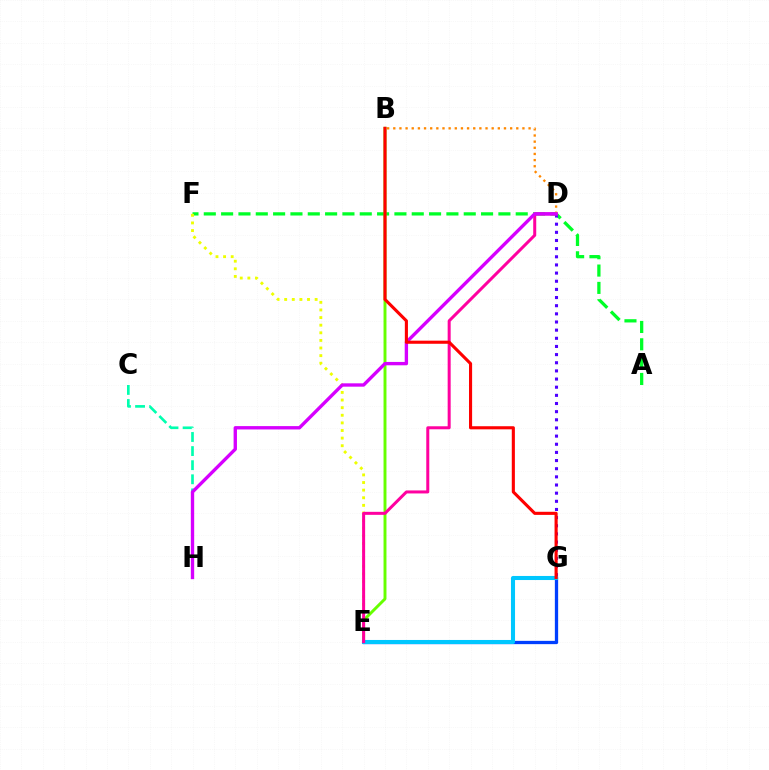{('A', 'F'): [{'color': '#00ff27', 'line_style': 'dashed', 'thickness': 2.35}], ('D', 'G'): [{'color': '#4f00ff', 'line_style': 'dotted', 'thickness': 2.21}], ('B', 'E'): [{'color': '#66ff00', 'line_style': 'solid', 'thickness': 2.11}], ('E', 'F'): [{'color': '#eeff00', 'line_style': 'dotted', 'thickness': 2.07}], ('E', 'G'): [{'color': '#003fff', 'line_style': 'solid', 'thickness': 2.37}, {'color': '#00c7ff', 'line_style': 'solid', 'thickness': 2.93}], ('D', 'E'): [{'color': '#ff00a0', 'line_style': 'solid', 'thickness': 2.17}], ('C', 'H'): [{'color': '#00ffaf', 'line_style': 'dashed', 'thickness': 1.92}], ('B', 'D'): [{'color': '#ff8800', 'line_style': 'dotted', 'thickness': 1.67}], ('D', 'H'): [{'color': '#d600ff', 'line_style': 'solid', 'thickness': 2.42}], ('B', 'G'): [{'color': '#ff0000', 'line_style': 'solid', 'thickness': 2.24}]}